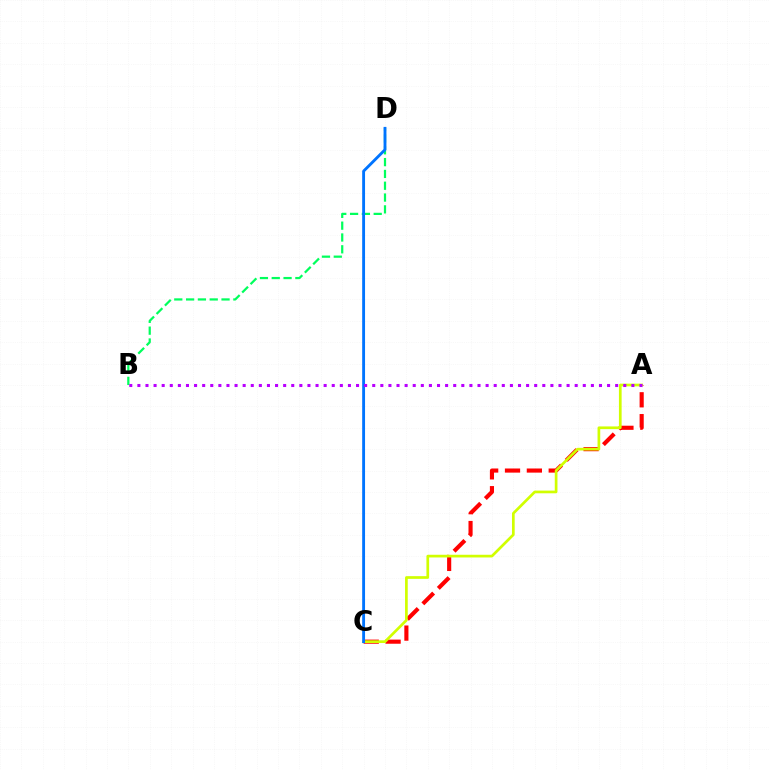{('A', 'C'): [{'color': '#ff0000', 'line_style': 'dashed', 'thickness': 2.97}, {'color': '#d1ff00', 'line_style': 'solid', 'thickness': 1.94}], ('B', 'D'): [{'color': '#00ff5c', 'line_style': 'dashed', 'thickness': 1.6}], ('C', 'D'): [{'color': '#0074ff', 'line_style': 'solid', 'thickness': 2.06}], ('A', 'B'): [{'color': '#b900ff', 'line_style': 'dotted', 'thickness': 2.2}]}